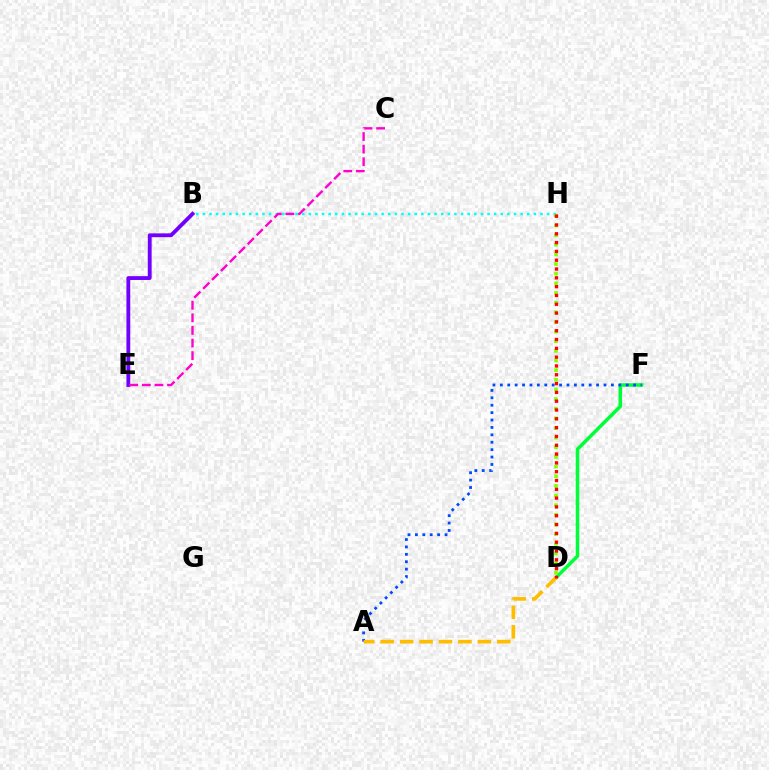{('D', 'F'): [{'color': '#00ff39', 'line_style': 'solid', 'thickness': 2.53}], ('B', 'H'): [{'color': '#00fff6', 'line_style': 'dotted', 'thickness': 1.8}], ('B', 'E'): [{'color': '#7200ff', 'line_style': 'solid', 'thickness': 2.76}], ('A', 'F'): [{'color': '#004bff', 'line_style': 'dotted', 'thickness': 2.01}], ('C', 'E'): [{'color': '#ff00cf', 'line_style': 'dashed', 'thickness': 1.71}], ('A', 'D'): [{'color': '#ffbd00', 'line_style': 'dashed', 'thickness': 2.64}], ('D', 'H'): [{'color': '#84ff00', 'line_style': 'dotted', 'thickness': 2.62}, {'color': '#ff0000', 'line_style': 'dotted', 'thickness': 2.39}]}